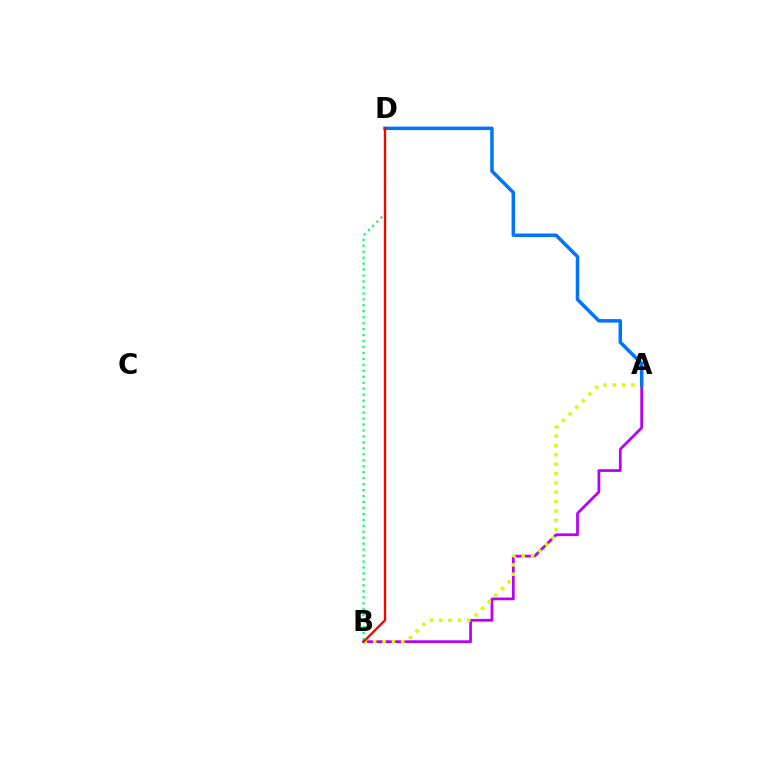{('A', 'B'): [{'color': '#b900ff', 'line_style': 'solid', 'thickness': 1.99}, {'color': '#d1ff00', 'line_style': 'dotted', 'thickness': 2.54}], ('B', 'D'): [{'color': '#00ff5c', 'line_style': 'dotted', 'thickness': 1.62}, {'color': '#ff0000', 'line_style': 'solid', 'thickness': 1.67}], ('A', 'D'): [{'color': '#0074ff', 'line_style': 'solid', 'thickness': 2.52}]}